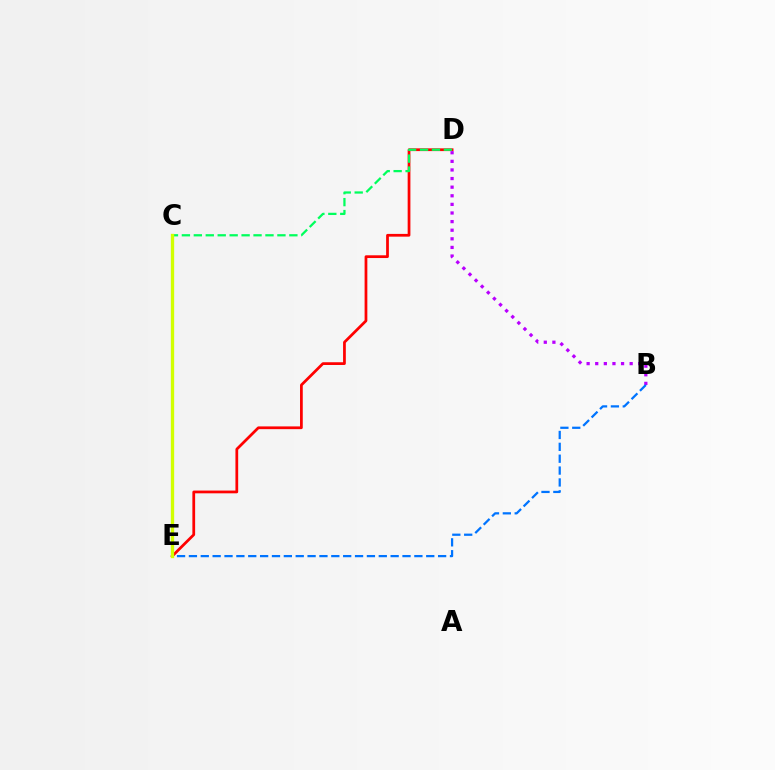{('D', 'E'): [{'color': '#ff0000', 'line_style': 'solid', 'thickness': 1.98}], ('C', 'D'): [{'color': '#00ff5c', 'line_style': 'dashed', 'thickness': 1.62}], ('B', 'D'): [{'color': '#b900ff', 'line_style': 'dotted', 'thickness': 2.34}], ('B', 'E'): [{'color': '#0074ff', 'line_style': 'dashed', 'thickness': 1.61}], ('C', 'E'): [{'color': '#d1ff00', 'line_style': 'solid', 'thickness': 2.39}]}